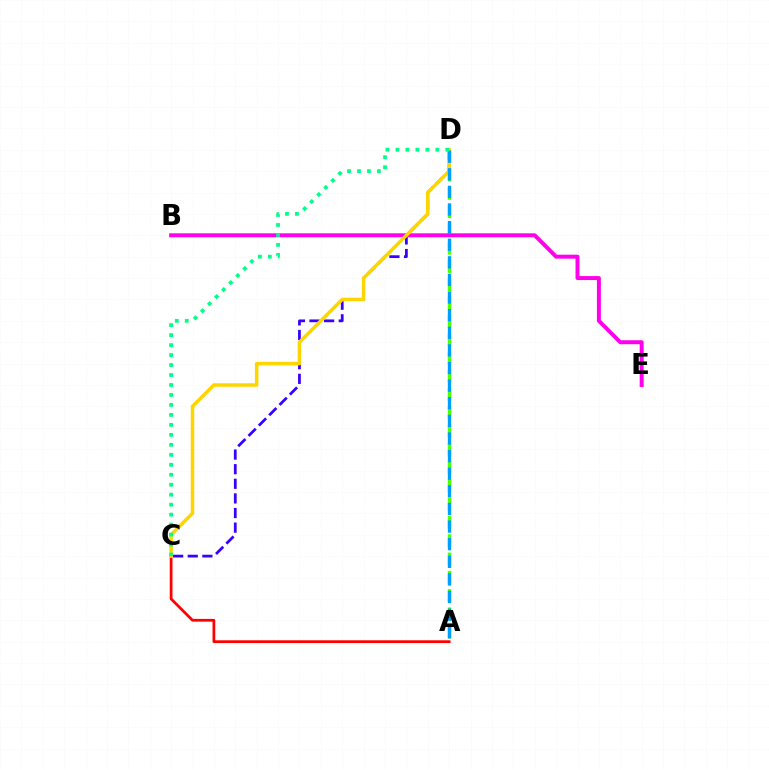{('A', 'C'): [{'color': '#ff0000', 'line_style': 'solid', 'thickness': 1.98}], ('A', 'D'): [{'color': '#4fff00', 'line_style': 'dashed', 'thickness': 2.48}, {'color': '#009eff', 'line_style': 'dashed', 'thickness': 2.39}], ('C', 'D'): [{'color': '#3700ff', 'line_style': 'dashed', 'thickness': 1.99}, {'color': '#ffd500', 'line_style': 'solid', 'thickness': 2.53}, {'color': '#00ff86', 'line_style': 'dotted', 'thickness': 2.71}], ('B', 'E'): [{'color': '#ff00ed', 'line_style': 'solid', 'thickness': 2.86}]}